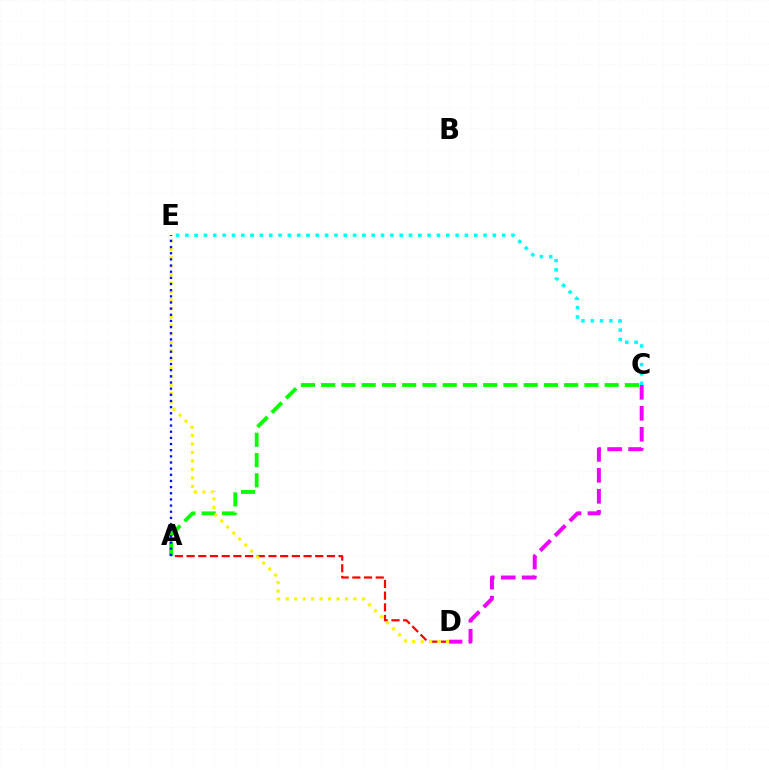{('A', 'C'): [{'color': '#08ff00', 'line_style': 'dashed', 'thickness': 2.75}], ('A', 'D'): [{'color': '#ff0000', 'line_style': 'dashed', 'thickness': 1.59}], ('D', 'E'): [{'color': '#fcf500', 'line_style': 'dotted', 'thickness': 2.3}], ('C', 'E'): [{'color': '#00fff6', 'line_style': 'dotted', 'thickness': 2.53}], ('A', 'E'): [{'color': '#0010ff', 'line_style': 'dotted', 'thickness': 1.67}], ('C', 'D'): [{'color': '#ee00ff', 'line_style': 'dashed', 'thickness': 2.85}]}